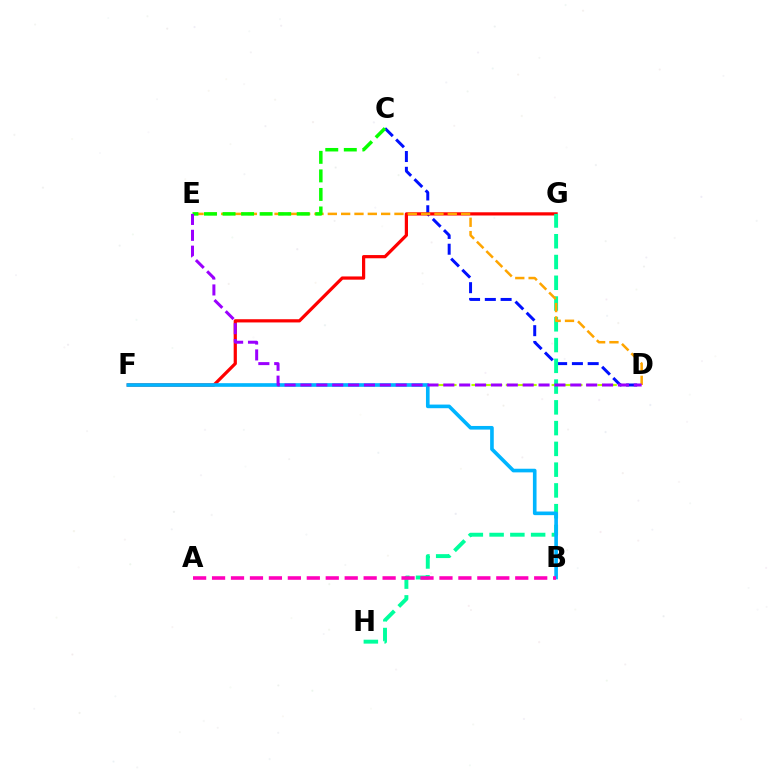{('D', 'F'): [{'color': '#b3ff00', 'line_style': 'dashed', 'thickness': 1.56}], ('C', 'D'): [{'color': '#0010ff', 'line_style': 'dashed', 'thickness': 2.14}], ('F', 'G'): [{'color': '#ff0000', 'line_style': 'solid', 'thickness': 2.32}], ('G', 'H'): [{'color': '#00ff9d', 'line_style': 'dashed', 'thickness': 2.82}], ('B', 'F'): [{'color': '#00b5ff', 'line_style': 'solid', 'thickness': 2.61}], ('D', 'E'): [{'color': '#ffa500', 'line_style': 'dashed', 'thickness': 1.81}, {'color': '#9b00ff', 'line_style': 'dashed', 'thickness': 2.16}], ('C', 'E'): [{'color': '#08ff00', 'line_style': 'dashed', 'thickness': 2.52}], ('A', 'B'): [{'color': '#ff00bd', 'line_style': 'dashed', 'thickness': 2.57}]}